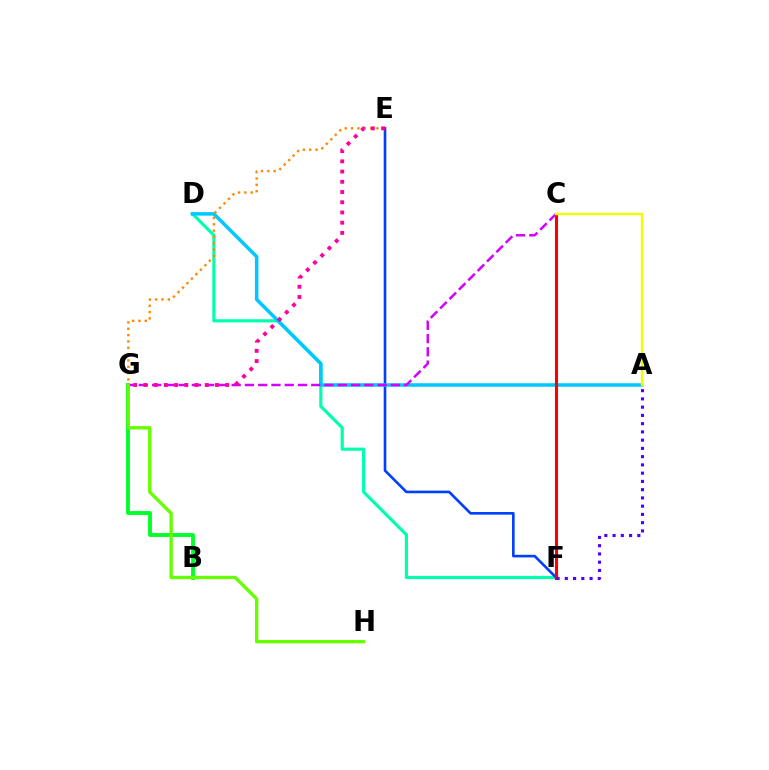{('D', 'F'): [{'color': '#00ffaf', 'line_style': 'solid', 'thickness': 2.29}], ('E', 'F'): [{'color': '#003fff', 'line_style': 'solid', 'thickness': 1.89}], ('B', 'G'): [{'color': '#00ff27', 'line_style': 'solid', 'thickness': 2.78}], ('A', 'D'): [{'color': '#00c7ff', 'line_style': 'solid', 'thickness': 2.53}], ('C', 'F'): [{'color': '#ff0000', 'line_style': 'solid', 'thickness': 2.23}], ('C', 'G'): [{'color': '#d600ff', 'line_style': 'dashed', 'thickness': 1.8}], ('G', 'H'): [{'color': '#66ff00', 'line_style': 'solid', 'thickness': 2.4}], ('E', 'G'): [{'color': '#ff8800', 'line_style': 'dotted', 'thickness': 1.72}, {'color': '#ff00a0', 'line_style': 'dotted', 'thickness': 2.78}], ('A', 'F'): [{'color': '#4f00ff', 'line_style': 'dotted', 'thickness': 2.24}], ('A', 'C'): [{'color': '#eeff00', 'line_style': 'solid', 'thickness': 1.68}]}